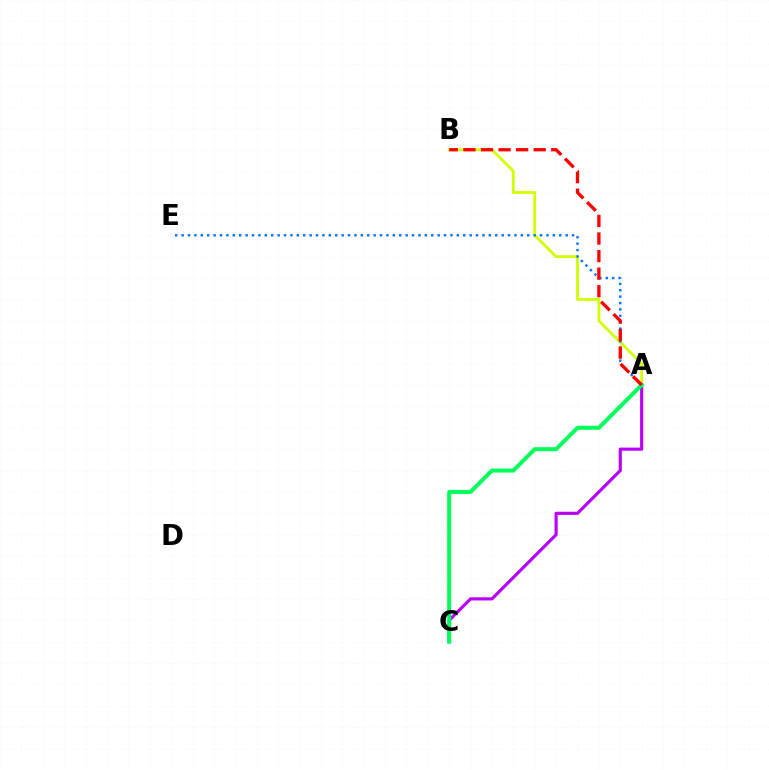{('A', 'B'): [{'color': '#d1ff00', 'line_style': 'solid', 'thickness': 2.04}, {'color': '#ff0000', 'line_style': 'dashed', 'thickness': 2.39}], ('A', 'E'): [{'color': '#0074ff', 'line_style': 'dotted', 'thickness': 1.74}], ('A', 'C'): [{'color': '#b900ff', 'line_style': 'solid', 'thickness': 2.27}, {'color': '#00ff5c', 'line_style': 'solid', 'thickness': 2.89}]}